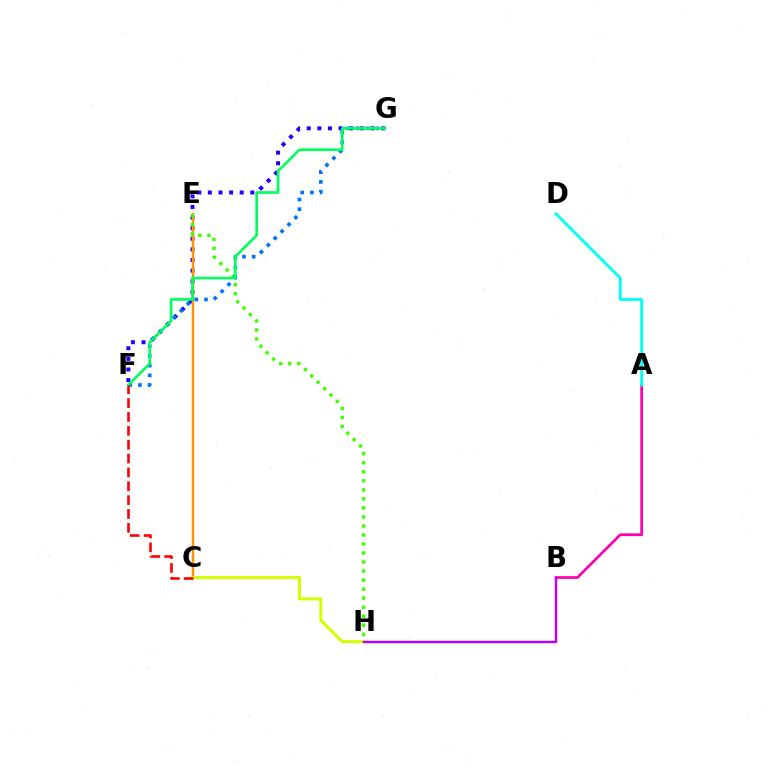{('A', 'B'): [{'color': '#ff00ac', 'line_style': 'solid', 'thickness': 1.97}], ('F', 'G'): [{'color': '#2500ff', 'line_style': 'dotted', 'thickness': 2.88}, {'color': '#0074ff', 'line_style': 'dotted', 'thickness': 2.65}, {'color': '#00ff5c', 'line_style': 'solid', 'thickness': 1.91}], ('C', 'E'): [{'color': '#ff9400', 'line_style': 'solid', 'thickness': 1.77}], ('C', 'H'): [{'color': '#d1ff00', 'line_style': 'solid', 'thickness': 2.2}], ('E', 'H'): [{'color': '#3dff00', 'line_style': 'dotted', 'thickness': 2.45}], ('A', 'D'): [{'color': '#00fff6', 'line_style': 'solid', 'thickness': 2.05}], ('B', 'H'): [{'color': '#b900ff', 'line_style': 'solid', 'thickness': 1.76}], ('C', 'F'): [{'color': '#ff0000', 'line_style': 'dashed', 'thickness': 1.88}]}